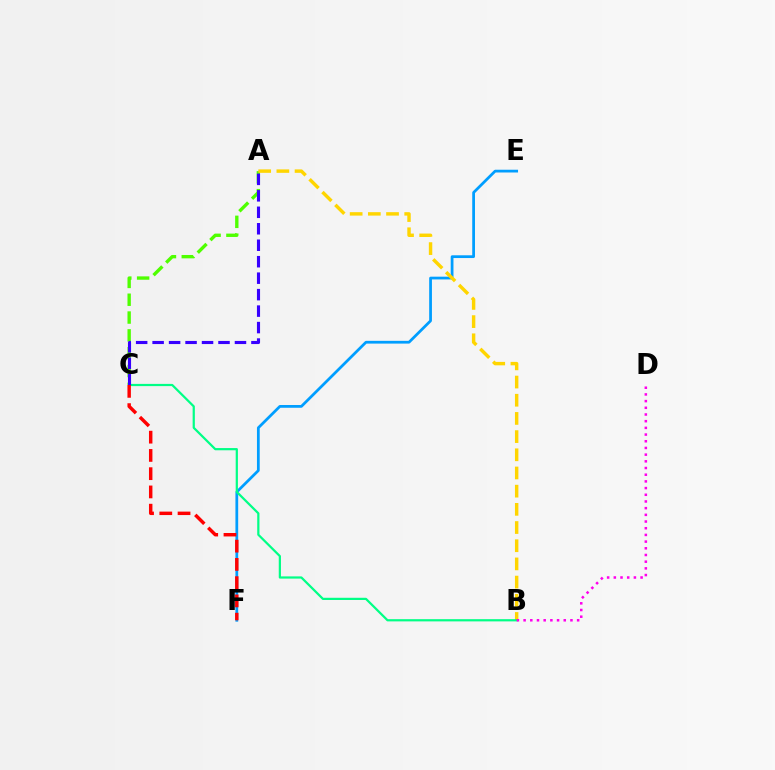{('E', 'F'): [{'color': '#009eff', 'line_style': 'solid', 'thickness': 1.98}], ('A', 'C'): [{'color': '#4fff00', 'line_style': 'dashed', 'thickness': 2.42}, {'color': '#3700ff', 'line_style': 'dashed', 'thickness': 2.24}], ('A', 'B'): [{'color': '#ffd500', 'line_style': 'dashed', 'thickness': 2.47}], ('B', 'C'): [{'color': '#00ff86', 'line_style': 'solid', 'thickness': 1.6}], ('B', 'D'): [{'color': '#ff00ed', 'line_style': 'dotted', 'thickness': 1.82}], ('C', 'F'): [{'color': '#ff0000', 'line_style': 'dashed', 'thickness': 2.48}]}